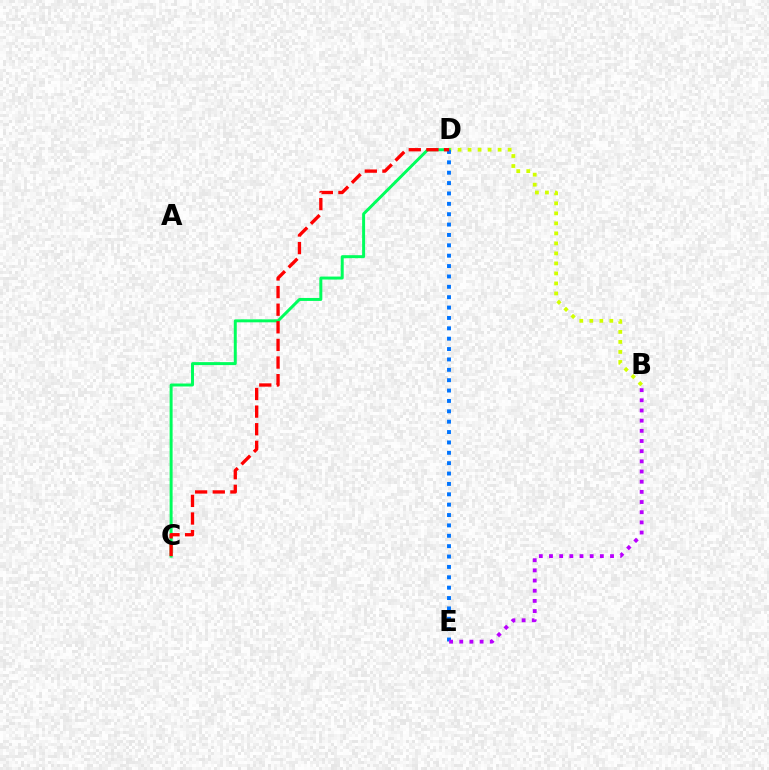{('B', 'D'): [{'color': '#d1ff00', 'line_style': 'dotted', 'thickness': 2.72}], ('C', 'D'): [{'color': '#00ff5c', 'line_style': 'solid', 'thickness': 2.14}, {'color': '#ff0000', 'line_style': 'dashed', 'thickness': 2.39}], ('D', 'E'): [{'color': '#0074ff', 'line_style': 'dotted', 'thickness': 2.82}], ('B', 'E'): [{'color': '#b900ff', 'line_style': 'dotted', 'thickness': 2.76}]}